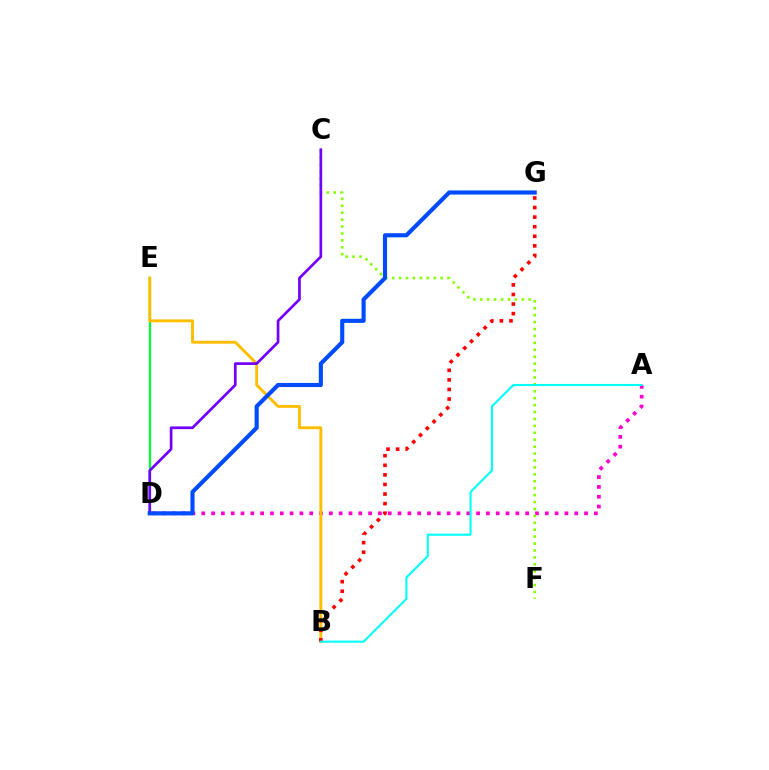{('A', 'D'): [{'color': '#ff00cf', 'line_style': 'dotted', 'thickness': 2.67}], ('C', 'F'): [{'color': '#84ff00', 'line_style': 'dotted', 'thickness': 1.88}], ('D', 'E'): [{'color': '#00ff39', 'line_style': 'solid', 'thickness': 1.61}], ('B', 'E'): [{'color': '#ffbd00', 'line_style': 'solid', 'thickness': 2.08}], ('C', 'D'): [{'color': '#7200ff', 'line_style': 'solid', 'thickness': 1.94}], ('D', 'G'): [{'color': '#004bff', 'line_style': 'solid', 'thickness': 2.97}], ('B', 'G'): [{'color': '#ff0000', 'line_style': 'dotted', 'thickness': 2.6}], ('A', 'B'): [{'color': '#00fff6', 'line_style': 'solid', 'thickness': 1.51}]}